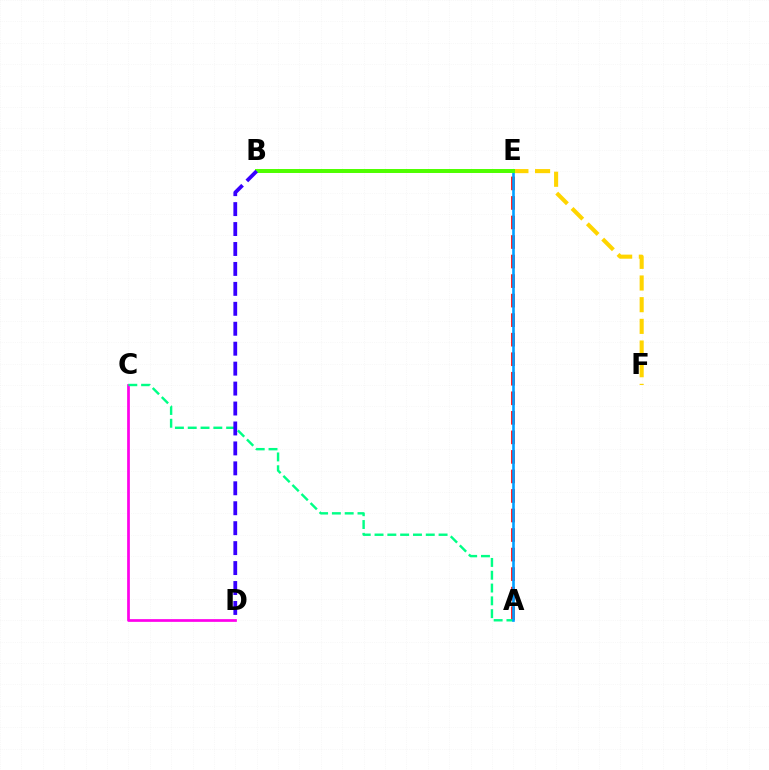{('C', 'D'): [{'color': '#ff00ed', 'line_style': 'solid', 'thickness': 1.96}], ('E', 'F'): [{'color': '#ffd500', 'line_style': 'dashed', 'thickness': 2.94}], ('A', 'E'): [{'color': '#ff0000', 'line_style': 'dashed', 'thickness': 2.65}, {'color': '#009eff', 'line_style': 'solid', 'thickness': 1.89}], ('A', 'C'): [{'color': '#00ff86', 'line_style': 'dashed', 'thickness': 1.74}], ('B', 'E'): [{'color': '#4fff00', 'line_style': 'solid', 'thickness': 2.86}], ('B', 'D'): [{'color': '#3700ff', 'line_style': 'dashed', 'thickness': 2.71}]}